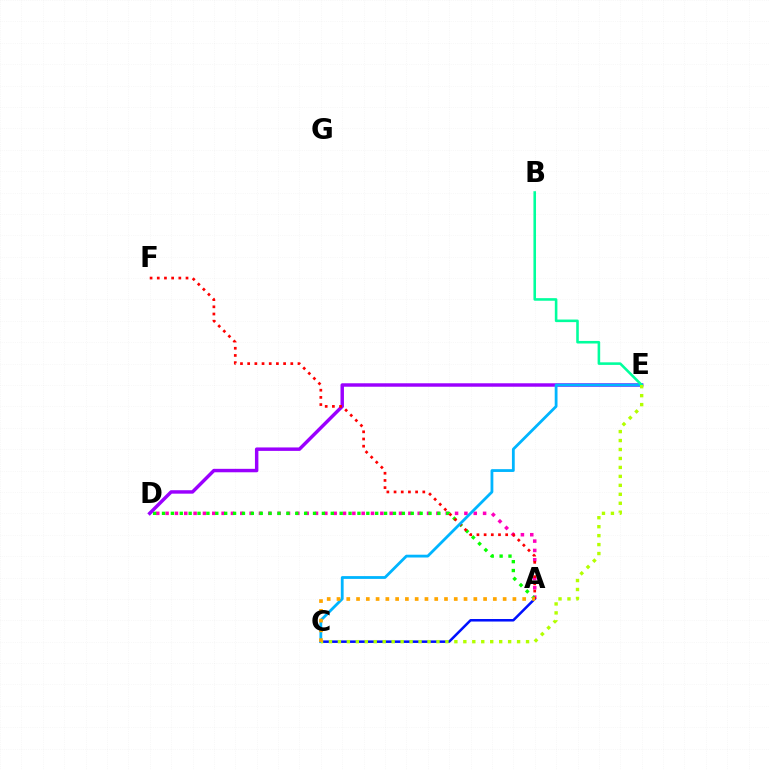{('A', 'D'): [{'color': '#ff00bd', 'line_style': 'dotted', 'thickness': 2.54}, {'color': '#08ff00', 'line_style': 'dotted', 'thickness': 2.41}], ('D', 'E'): [{'color': '#9b00ff', 'line_style': 'solid', 'thickness': 2.48}], ('A', 'C'): [{'color': '#0010ff', 'line_style': 'solid', 'thickness': 1.82}, {'color': '#ffa500', 'line_style': 'dotted', 'thickness': 2.66}], ('A', 'F'): [{'color': '#ff0000', 'line_style': 'dotted', 'thickness': 1.95}], ('C', 'E'): [{'color': '#00b5ff', 'line_style': 'solid', 'thickness': 2.01}, {'color': '#b3ff00', 'line_style': 'dotted', 'thickness': 2.43}], ('B', 'E'): [{'color': '#00ff9d', 'line_style': 'solid', 'thickness': 1.86}]}